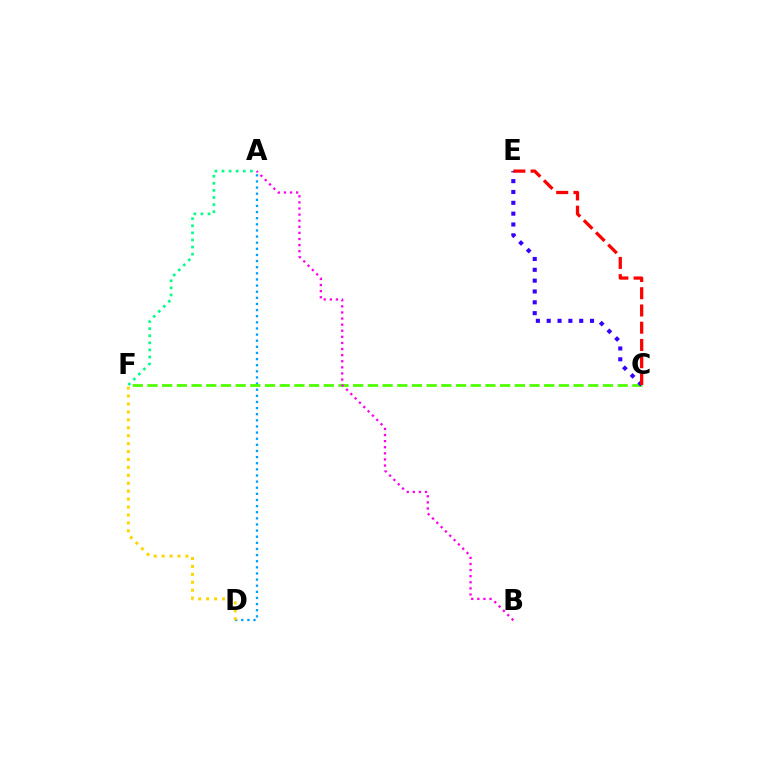{('A', 'F'): [{'color': '#00ff86', 'line_style': 'dotted', 'thickness': 1.93}], ('A', 'D'): [{'color': '#009eff', 'line_style': 'dotted', 'thickness': 1.66}], ('C', 'F'): [{'color': '#4fff00', 'line_style': 'dashed', 'thickness': 2.0}], ('C', 'E'): [{'color': '#3700ff', 'line_style': 'dotted', 'thickness': 2.94}, {'color': '#ff0000', 'line_style': 'dashed', 'thickness': 2.34}], ('D', 'F'): [{'color': '#ffd500', 'line_style': 'dotted', 'thickness': 2.15}], ('A', 'B'): [{'color': '#ff00ed', 'line_style': 'dotted', 'thickness': 1.66}]}